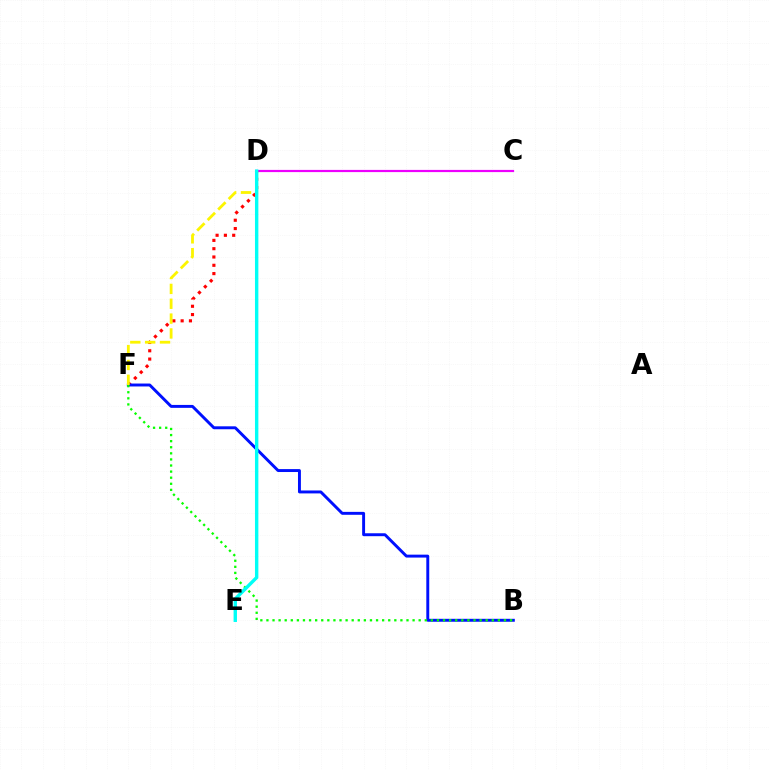{('C', 'D'): [{'color': '#ee00ff', 'line_style': 'solid', 'thickness': 1.59}], ('D', 'F'): [{'color': '#ff0000', 'line_style': 'dotted', 'thickness': 2.26}, {'color': '#fcf500', 'line_style': 'dashed', 'thickness': 2.02}], ('B', 'F'): [{'color': '#0010ff', 'line_style': 'solid', 'thickness': 2.11}, {'color': '#08ff00', 'line_style': 'dotted', 'thickness': 1.65}], ('D', 'E'): [{'color': '#00fff6', 'line_style': 'solid', 'thickness': 2.44}]}